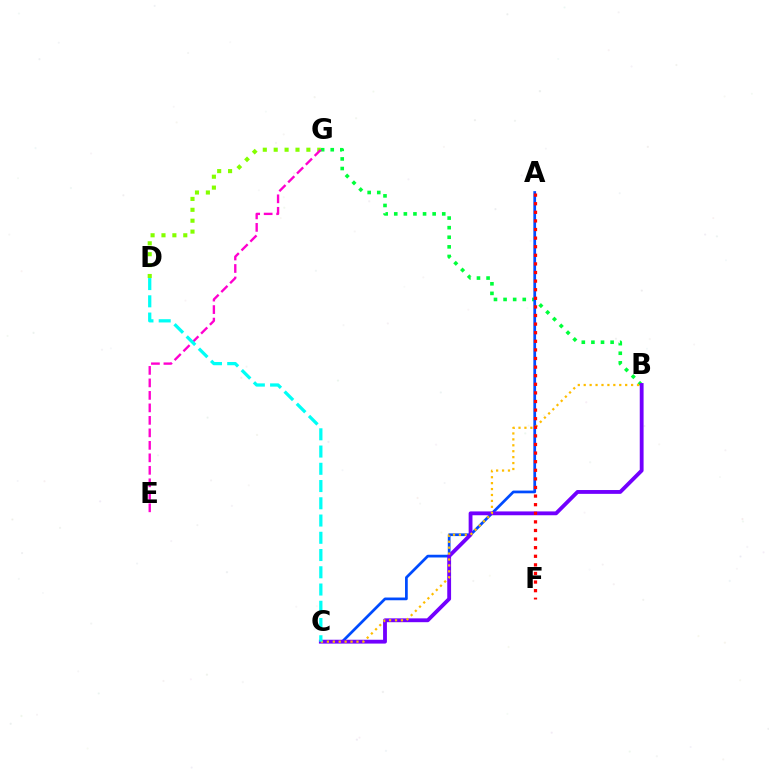{('B', 'G'): [{'color': '#00ff39', 'line_style': 'dotted', 'thickness': 2.61}], ('A', 'C'): [{'color': '#004bff', 'line_style': 'solid', 'thickness': 1.97}], ('B', 'C'): [{'color': '#7200ff', 'line_style': 'solid', 'thickness': 2.76}, {'color': '#ffbd00', 'line_style': 'dotted', 'thickness': 1.61}], ('D', 'G'): [{'color': '#84ff00', 'line_style': 'dotted', 'thickness': 2.96}], ('E', 'G'): [{'color': '#ff00cf', 'line_style': 'dashed', 'thickness': 1.7}], ('C', 'D'): [{'color': '#00fff6', 'line_style': 'dashed', 'thickness': 2.34}], ('A', 'F'): [{'color': '#ff0000', 'line_style': 'dotted', 'thickness': 2.34}]}